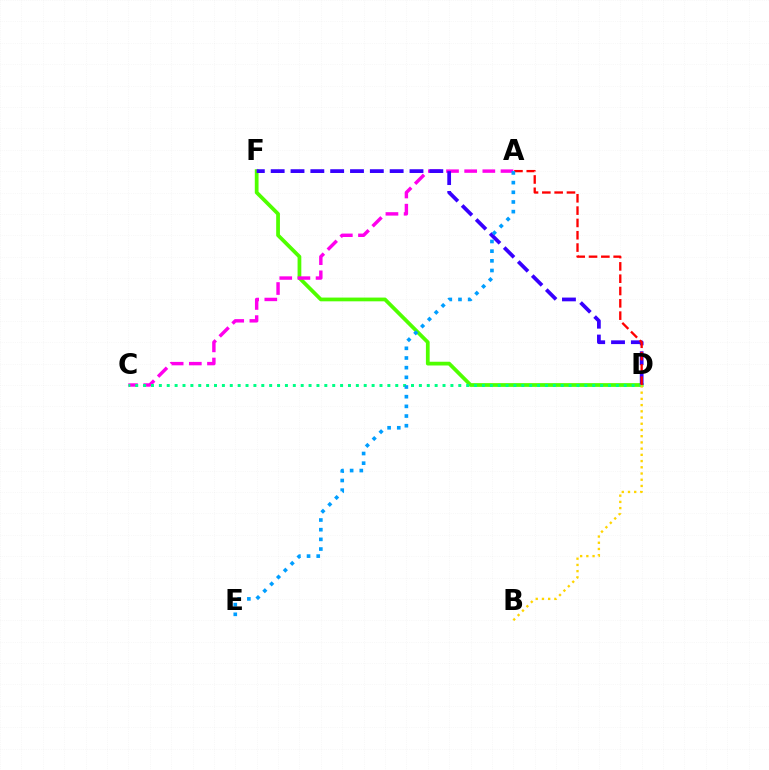{('D', 'F'): [{'color': '#4fff00', 'line_style': 'solid', 'thickness': 2.7}, {'color': '#3700ff', 'line_style': 'dashed', 'thickness': 2.69}], ('A', 'C'): [{'color': '#ff00ed', 'line_style': 'dashed', 'thickness': 2.47}], ('C', 'D'): [{'color': '#00ff86', 'line_style': 'dotted', 'thickness': 2.14}], ('B', 'D'): [{'color': '#ffd500', 'line_style': 'dotted', 'thickness': 1.69}], ('A', 'D'): [{'color': '#ff0000', 'line_style': 'dashed', 'thickness': 1.67}], ('A', 'E'): [{'color': '#009eff', 'line_style': 'dotted', 'thickness': 2.63}]}